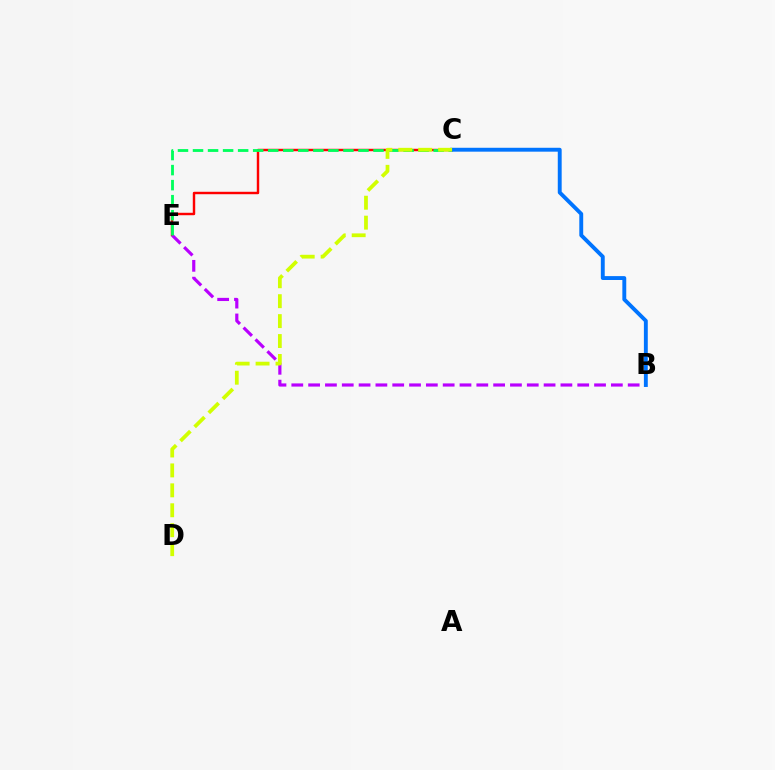{('C', 'E'): [{'color': '#ff0000', 'line_style': 'solid', 'thickness': 1.76}, {'color': '#00ff5c', 'line_style': 'dashed', 'thickness': 2.04}], ('B', 'E'): [{'color': '#b900ff', 'line_style': 'dashed', 'thickness': 2.28}], ('B', 'C'): [{'color': '#0074ff', 'line_style': 'solid', 'thickness': 2.8}], ('C', 'D'): [{'color': '#d1ff00', 'line_style': 'dashed', 'thickness': 2.71}]}